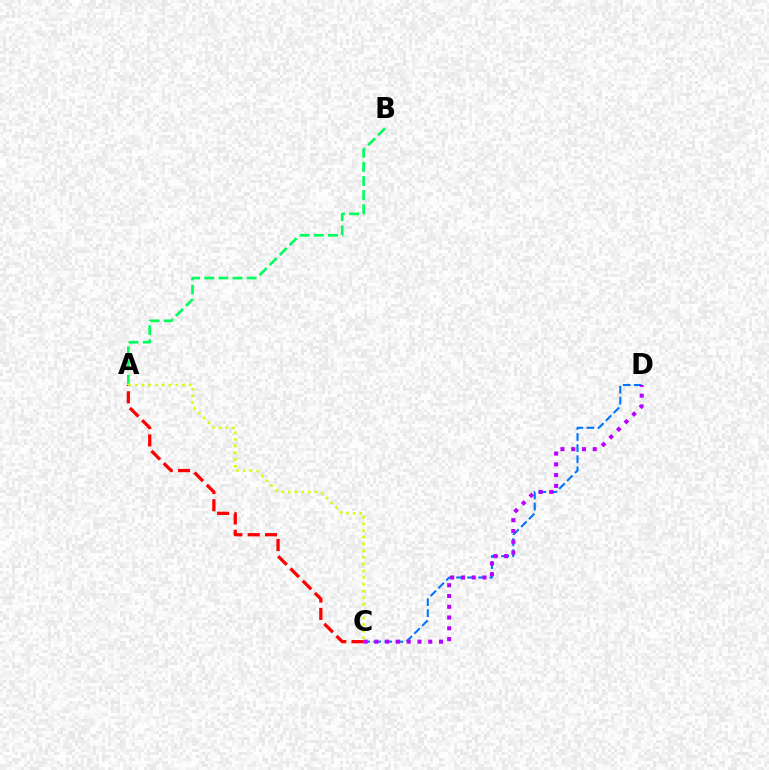{('C', 'D'): [{'color': '#0074ff', 'line_style': 'dashed', 'thickness': 1.51}, {'color': '#b900ff', 'line_style': 'dotted', 'thickness': 2.92}], ('A', 'B'): [{'color': '#00ff5c', 'line_style': 'dashed', 'thickness': 1.92}], ('A', 'C'): [{'color': '#ff0000', 'line_style': 'dashed', 'thickness': 2.35}, {'color': '#d1ff00', 'line_style': 'dotted', 'thickness': 1.82}]}